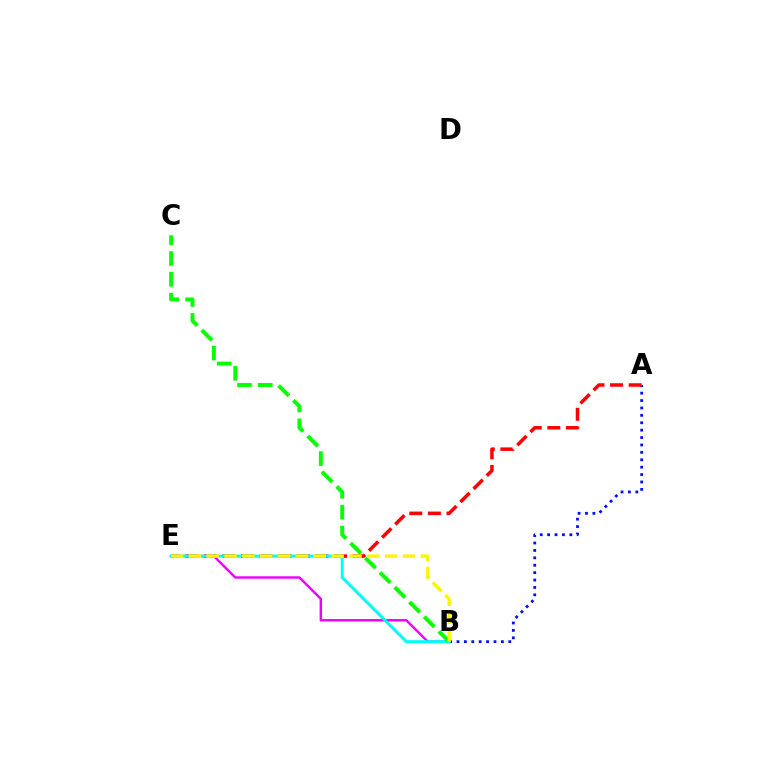{('A', 'B'): [{'color': '#0010ff', 'line_style': 'dotted', 'thickness': 2.01}], ('A', 'E'): [{'color': '#ff0000', 'line_style': 'dashed', 'thickness': 2.53}], ('B', 'E'): [{'color': '#ee00ff', 'line_style': 'solid', 'thickness': 1.75}, {'color': '#00fff6', 'line_style': 'solid', 'thickness': 2.17}, {'color': '#fcf500', 'line_style': 'dashed', 'thickness': 2.42}], ('B', 'C'): [{'color': '#08ff00', 'line_style': 'dashed', 'thickness': 2.83}]}